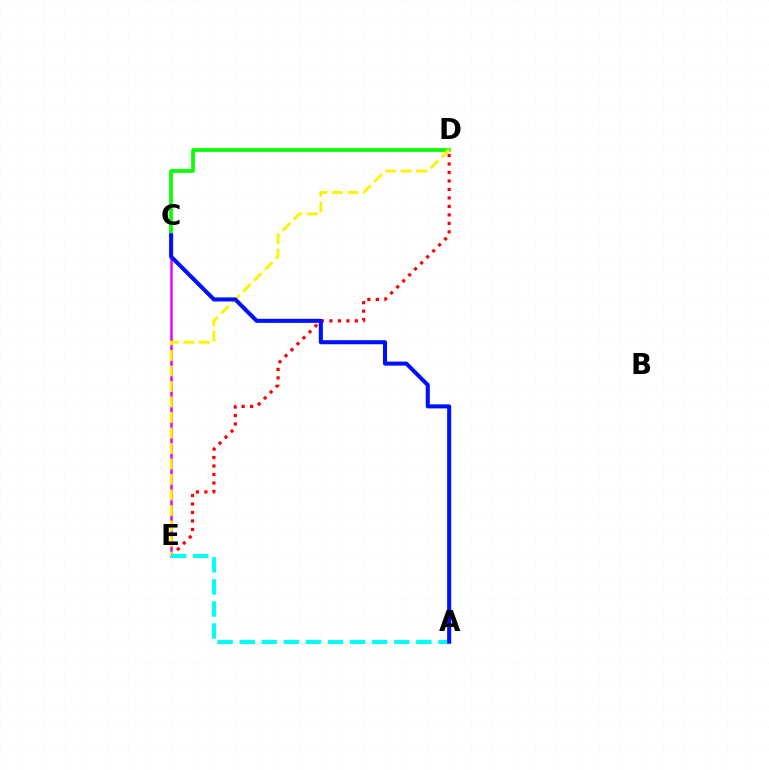{('C', 'D'): [{'color': '#08ff00', 'line_style': 'solid', 'thickness': 2.66}], ('D', 'E'): [{'color': '#ff0000', 'line_style': 'dotted', 'thickness': 2.3}, {'color': '#fcf500', 'line_style': 'dashed', 'thickness': 2.11}], ('C', 'E'): [{'color': '#ee00ff', 'line_style': 'solid', 'thickness': 1.8}], ('A', 'E'): [{'color': '#00fff6', 'line_style': 'dashed', 'thickness': 3.0}], ('A', 'C'): [{'color': '#0010ff', 'line_style': 'solid', 'thickness': 2.92}]}